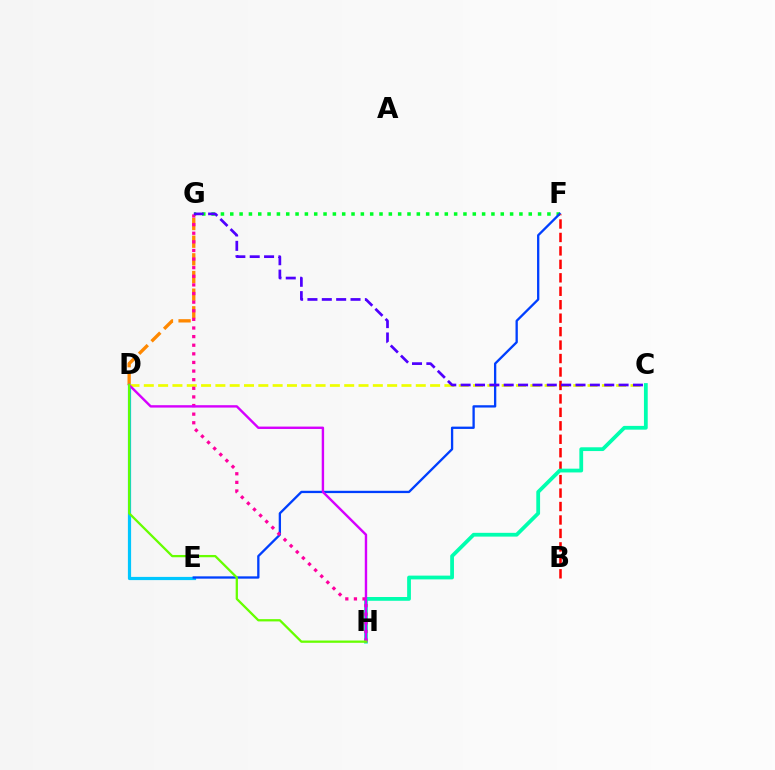{('D', 'G'): [{'color': '#ff8800', 'line_style': 'dashed', 'thickness': 2.4}], ('D', 'E'): [{'color': '#00c7ff', 'line_style': 'solid', 'thickness': 2.31}], ('F', 'G'): [{'color': '#00ff27', 'line_style': 'dotted', 'thickness': 2.53}], ('C', 'D'): [{'color': '#eeff00', 'line_style': 'dashed', 'thickness': 1.94}], ('E', 'F'): [{'color': '#003fff', 'line_style': 'solid', 'thickness': 1.67}], ('B', 'F'): [{'color': '#ff0000', 'line_style': 'dashed', 'thickness': 1.83}], ('C', 'H'): [{'color': '#00ffaf', 'line_style': 'solid', 'thickness': 2.72}], ('G', 'H'): [{'color': '#ff00a0', 'line_style': 'dotted', 'thickness': 2.34}], ('D', 'H'): [{'color': '#d600ff', 'line_style': 'solid', 'thickness': 1.73}, {'color': '#66ff00', 'line_style': 'solid', 'thickness': 1.64}], ('C', 'G'): [{'color': '#4f00ff', 'line_style': 'dashed', 'thickness': 1.95}]}